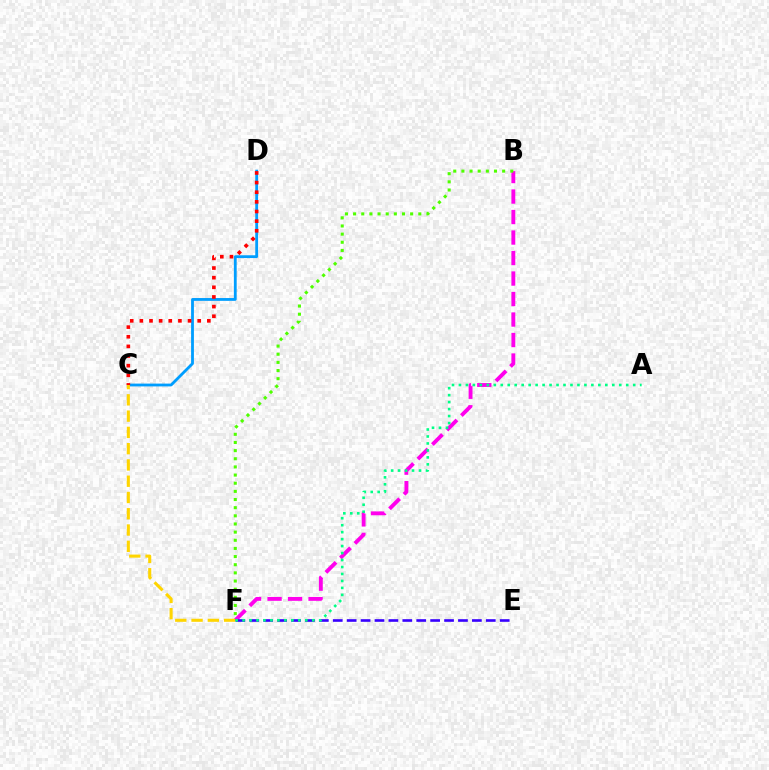{('B', 'F'): [{'color': '#ff00ed', 'line_style': 'dashed', 'thickness': 2.78}, {'color': '#4fff00', 'line_style': 'dotted', 'thickness': 2.21}], ('C', 'D'): [{'color': '#009eff', 'line_style': 'solid', 'thickness': 2.02}, {'color': '#ff0000', 'line_style': 'dotted', 'thickness': 2.62}], ('E', 'F'): [{'color': '#3700ff', 'line_style': 'dashed', 'thickness': 1.89}], ('C', 'F'): [{'color': '#ffd500', 'line_style': 'dashed', 'thickness': 2.21}], ('A', 'F'): [{'color': '#00ff86', 'line_style': 'dotted', 'thickness': 1.89}]}